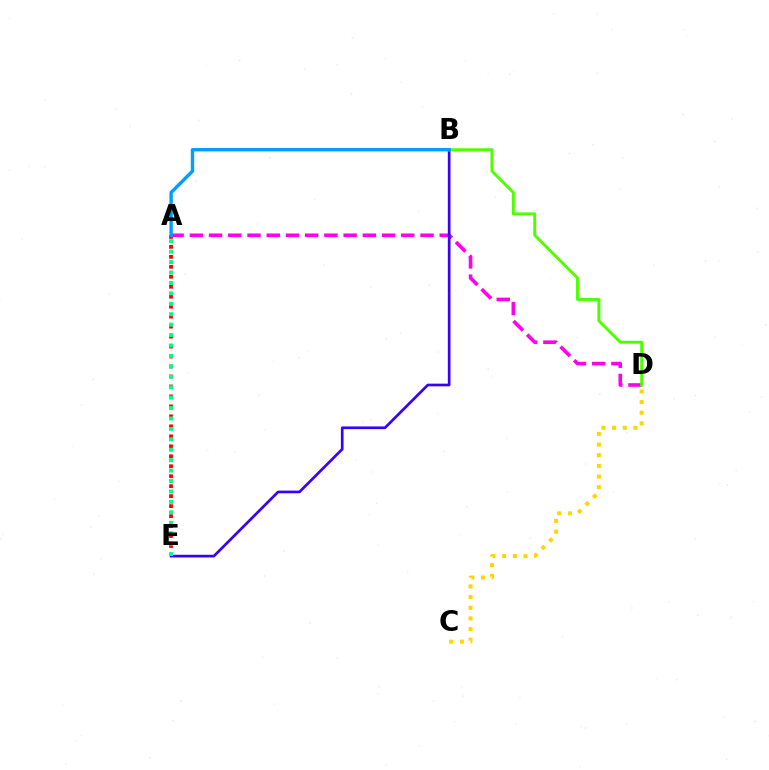{('A', 'D'): [{'color': '#ff00ed', 'line_style': 'dashed', 'thickness': 2.61}], ('A', 'E'): [{'color': '#ff0000', 'line_style': 'dotted', 'thickness': 2.71}, {'color': '#00ff86', 'line_style': 'dotted', 'thickness': 2.83}], ('B', 'E'): [{'color': '#3700ff', 'line_style': 'solid', 'thickness': 1.93}], ('C', 'D'): [{'color': '#ffd500', 'line_style': 'dotted', 'thickness': 2.9}], ('B', 'D'): [{'color': '#4fff00', 'line_style': 'solid', 'thickness': 2.1}], ('A', 'B'): [{'color': '#009eff', 'line_style': 'solid', 'thickness': 2.43}]}